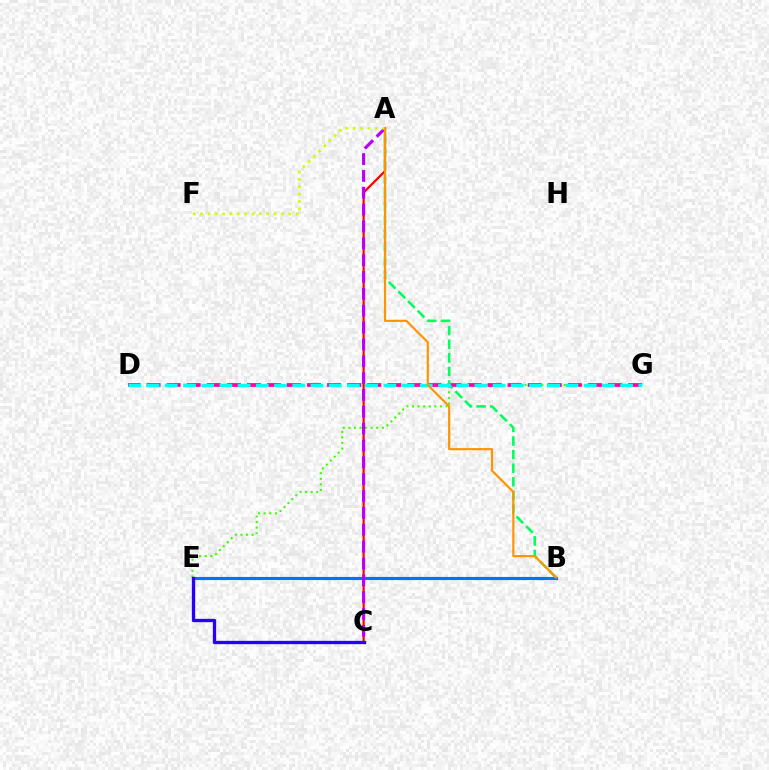{('A', 'C'): [{'color': '#ff0000', 'line_style': 'solid', 'thickness': 1.59}, {'color': '#b900ff', 'line_style': 'dashed', 'thickness': 2.29}], ('B', 'E'): [{'color': '#0074ff', 'line_style': 'solid', 'thickness': 2.25}], ('E', 'G'): [{'color': '#3dff00', 'line_style': 'dotted', 'thickness': 1.52}], ('D', 'G'): [{'color': '#ff00ac', 'line_style': 'dashed', 'thickness': 2.73}, {'color': '#00fff6', 'line_style': 'dashed', 'thickness': 2.47}], ('A', 'B'): [{'color': '#00ff5c', 'line_style': 'dashed', 'thickness': 1.85}, {'color': '#ff9400', 'line_style': 'solid', 'thickness': 1.57}], ('C', 'E'): [{'color': '#2500ff', 'line_style': 'solid', 'thickness': 2.38}], ('A', 'F'): [{'color': '#d1ff00', 'line_style': 'dotted', 'thickness': 2.0}]}